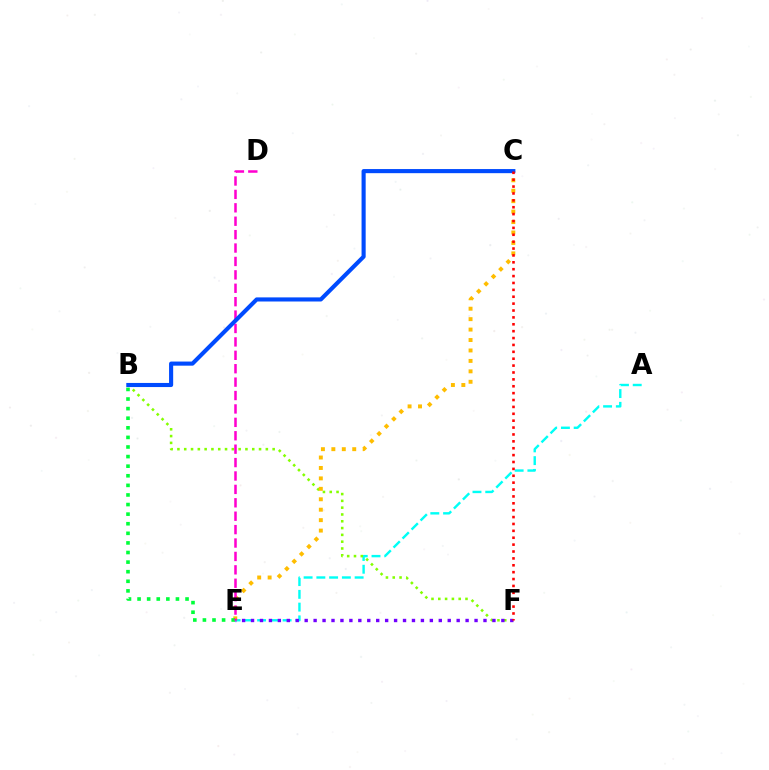{('A', 'E'): [{'color': '#00fff6', 'line_style': 'dashed', 'thickness': 1.73}], ('B', 'F'): [{'color': '#84ff00', 'line_style': 'dotted', 'thickness': 1.85}], ('C', 'E'): [{'color': '#ffbd00', 'line_style': 'dotted', 'thickness': 2.84}], ('E', 'F'): [{'color': '#7200ff', 'line_style': 'dotted', 'thickness': 2.43}], ('B', 'E'): [{'color': '#00ff39', 'line_style': 'dotted', 'thickness': 2.61}], ('D', 'E'): [{'color': '#ff00cf', 'line_style': 'dashed', 'thickness': 1.82}], ('B', 'C'): [{'color': '#004bff', 'line_style': 'solid', 'thickness': 2.96}], ('C', 'F'): [{'color': '#ff0000', 'line_style': 'dotted', 'thickness': 1.87}]}